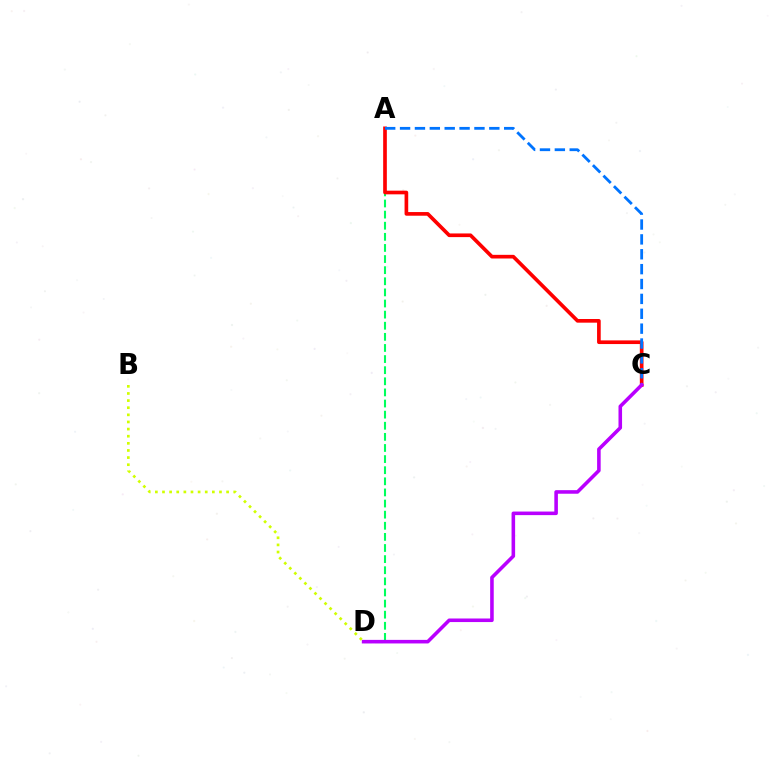{('A', 'D'): [{'color': '#00ff5c', 'line_style': 'dashed', 'thickness': 1.51}], ('A', 'C'): [{'color': '#ff0000', 'line_style': 'solid', 'thickness': 2.64}, {'color': '#0074ff', 'line_style': 'dashed', 'thickness': 2.02}], ('C', 'D'): [{'color': '#b900ff', 'line_style': 'solid', 'thickness': 2.57}], ('B', 'D'): [{'color': '#d1ff00', 'line_style': 'dotted', 'thickness': 1.94}]}